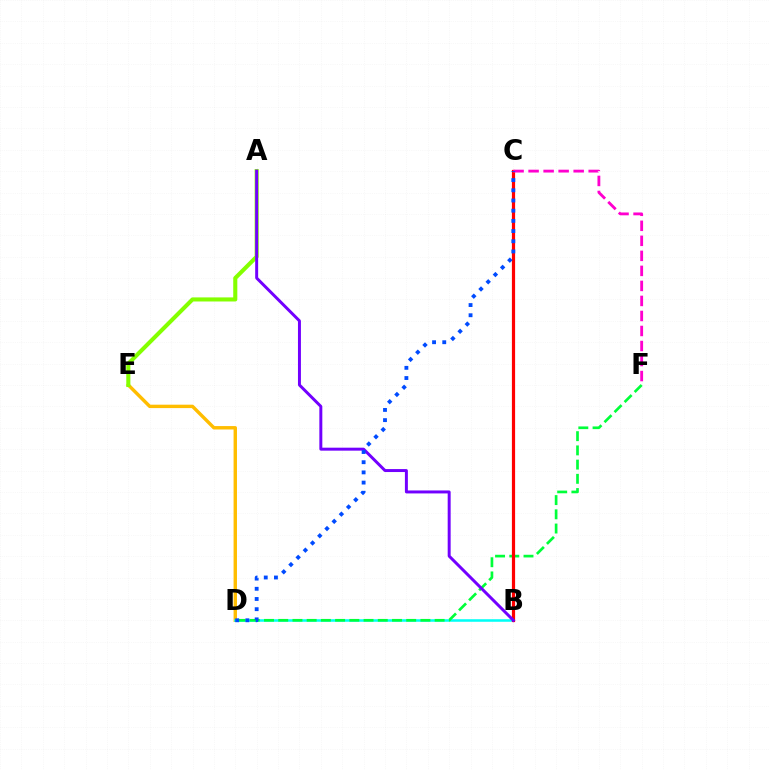{('D', 'E'): [{'color': '#ffbd00', 'line_style': 'solid', 'thickness': 2.46}], ('B', 'D'): [{'color': '#00fff6', 'line_style': 'solid', 'thickness': 1.84}], ('A', 'E'): [{'color': '#84ff00', 'line_style': 'solid', 'thickness': 2.94}], ('D', 'F'): [{'color': '#00ff39', 'line_style': 'dashed', 'thickness': 1.93}], ('B', 'C'): [{'color': '#ff0000', 'line_style': 'solid', 'thickness': 2.31}], ('C', 'F'): [{'color': '#ff00cf', 'line_style': 'dashed', 'thickness': 2.04}], ('A', 'B'): [{'color': '#7200ff', 'line_style': 'solid', 'thickness': 2.14}], ('C', 'D'): [{'color': '#004bff', 'line_style': 'dotted', 'thickness': 2.77}]}